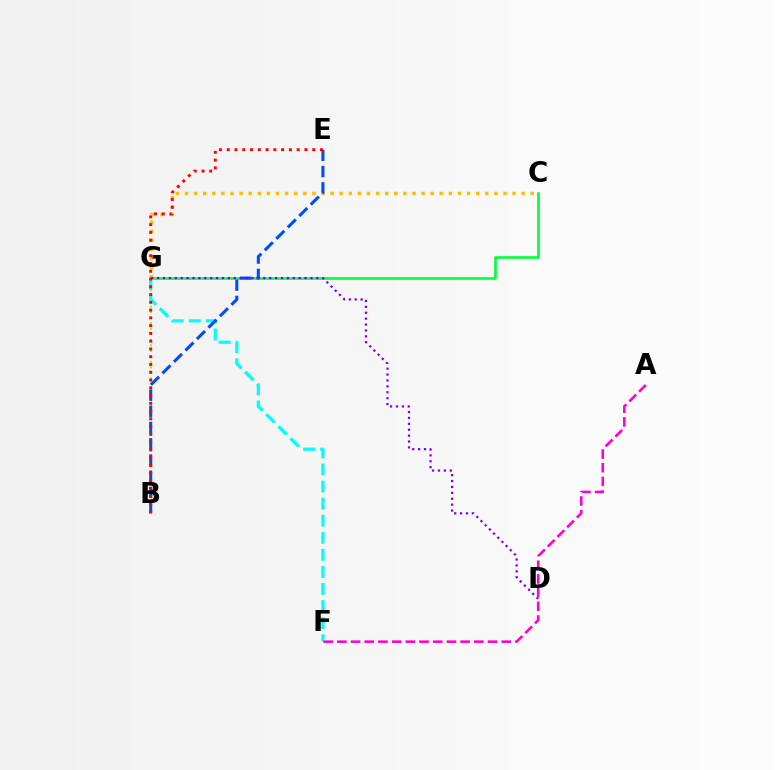{('B', 'G'): [{'color': '#84ff00', 'line_style': 'dotted', 'thickness': 1.5}], ('F', 'G'): [{'color': '#00fff6', 'line_style': 'dashed', 'thickness': 2.32}], ('C', 'G'): [{'color': '#ffbd00', 'line_style': 'dotted', 'thickness': 2.47}, {'color': '#00ff39', 'line_style': 'solid', 'thickness': 1.88}], ('B', 'E'): [{'color': '#004bff', 'line_style': 'dashed', 'thickness': 2.2}, {'color': '#ff0000', 'line_style': 'dotted', 'thickness': 2.11}], ('D', 'G'): [{'color': '#7200ff', 'line_style': 'dotted', 'thickness': 1.6}], ('A', 'F'): [{'color': '#ff00cf', 'line_style': 'dashed', 'thickness': 1.86}]}